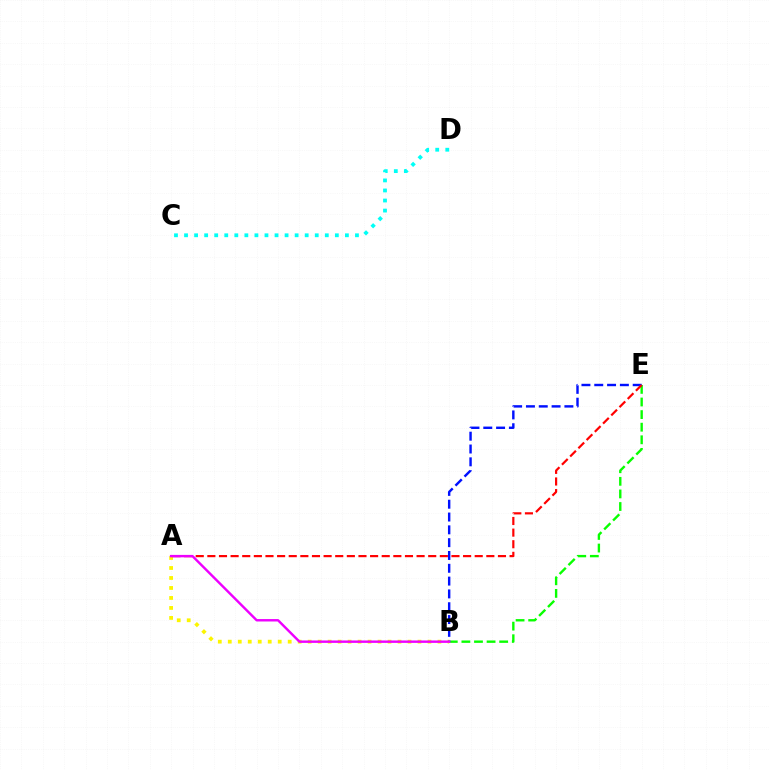{('B', 'E'): [{'color': '#08ff00', 'line_style': 'dashed', 'thickness': 1.71}, {'color': '#0010ff', 'line_style': 'dashed', 'thickness': 1.74}], ('A', 'B'): [{'color': '#fcf500', 'line_style': 'dotted', 'thickness': 2.71}, {'color': '#ee00ff', 'line_style': 'solid', 'thickness': 1.74}], ('C', 'D'): [{'color': '#00fff6', 'line_style': 'dotted', 'thickness': 2.73}], ('A', 'E'): [{'color': '#ff0000', 'line_style': 'dashed', 'thickness': 1.58}]}